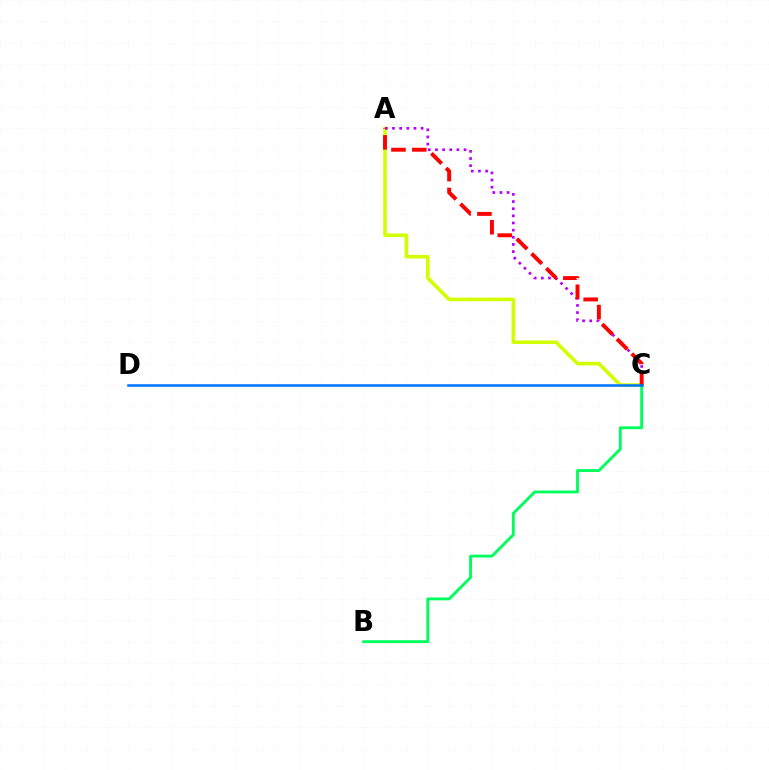{('A', 'C'): [{'color': '#d1ff00', 'line_style': 'solid', 'thickness': 2.59}, {'color': '#b900ff', 'line_style': 'dotted', 'thickness': 1.94}, {'color': '#ff0000', 'line_style': 'dashed', 'thickness': 2.83}], ('B', 'C'): [{'color': '#00ff5c', 'line_style': 'solid', 'thickness': 2.07}], ('C', 'D'): [{'color': '#0074ff', 'line_style': 'solid', 'thickness': 1.83}]}